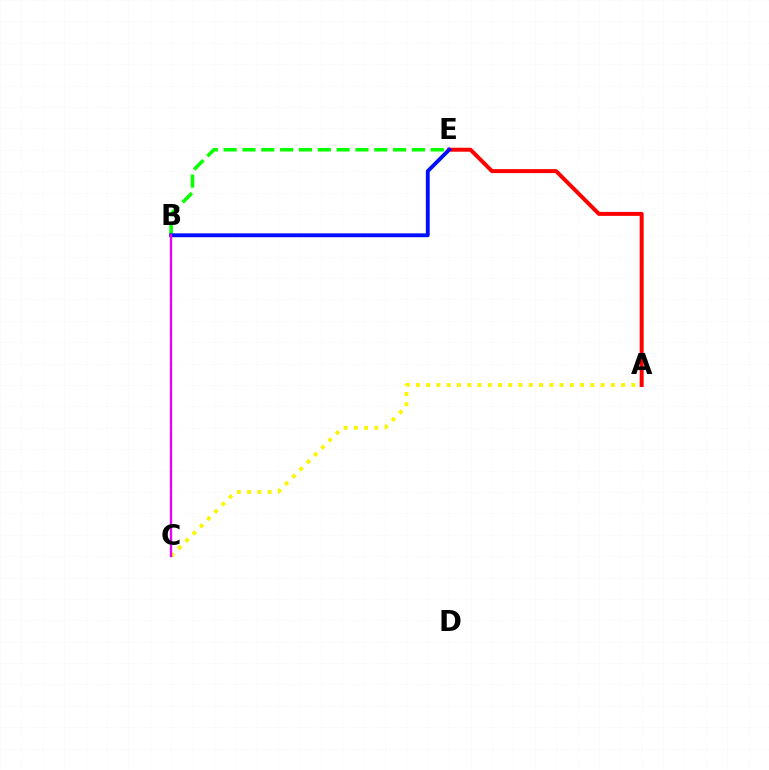{('B', 'E'): [{'color': '#08ff00', 'line_style': 'dashed', 'thickness': 2.56}, {'color': '#0010ff', 'line_style': 'solid', 'thickness': 2.78}], ('A', 'C'): [{'color': '#fcf500', 'line_style': 'dotted', 'thickness': 2.79}], ('A', 'E'): [{'color': '#ff0000', 'line_style': 'solid', 'thickness': 2.86}], ('B', 'C'): [{'color': '#00fff6', 'line_style': 'solid', 'thickness': 1.53}, {'color': '#ee00ff', 'line_style': 'solid', 'thickness': 1.68}]}